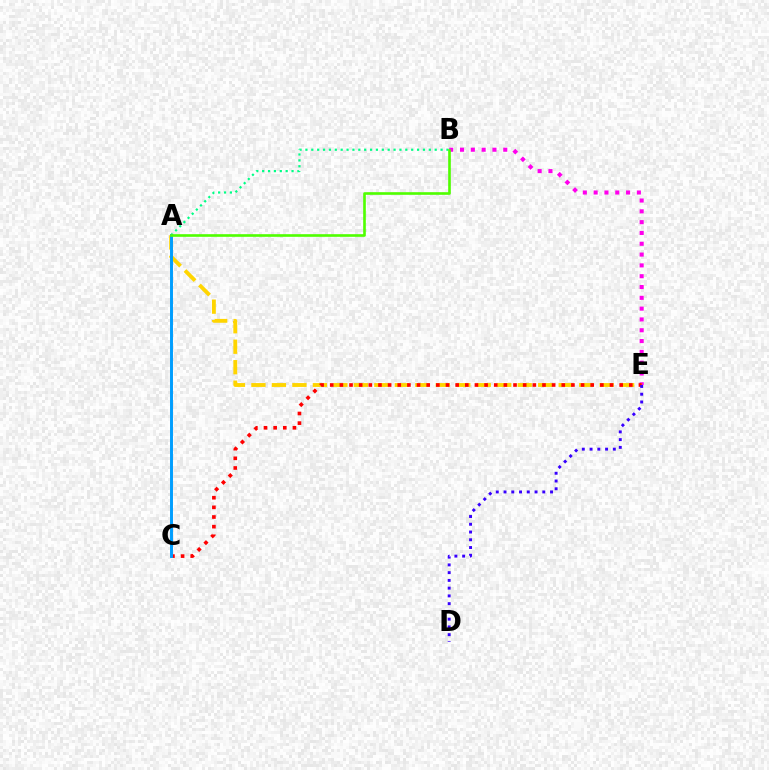{('B', 'E'): [{'color': '#ff00ed', 'line_style': 'dotted', 'thickness': 2.94}], ('A', 'B'): [{'color': '#00ff86', 'line_style': 'dotted', 'thickness': 1.6}, {'color': '#4fff00', 'line_style': 'solid', 'thickness': 1.89}], ('A', 'E'): [{'color': '#ffd500', 'line_style': 'dashed', 'thickness': 2.78}], ('C', 'E'): [{'color': '#ff0000', 'line_style': 'dotted', 'thickness': 2.62}], ('D', 'E'): [{'color': '#3700ff', 'line_style': 'dotted', 'thickness': 2.11}], ('A', 'C'): [{'color': '#009eff', 'line_style': 'solid', 'thickness': 2.12}]}